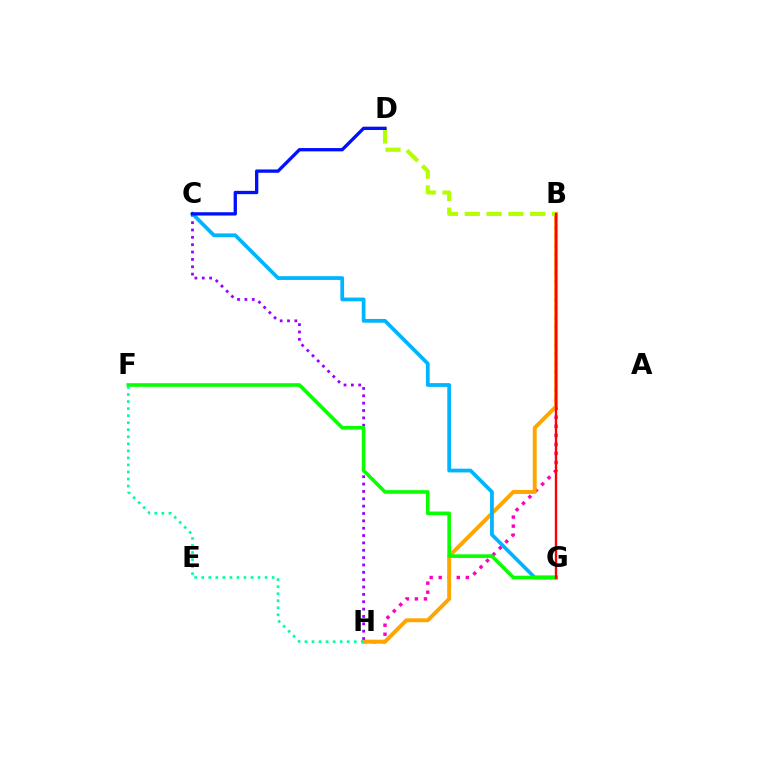{('B', 'H'): [{'color': '#ff00bd', 'line_style': 'dotted', 'thickness': 2.46}, {'color': '#ffa500', 'line_style': 'solid', 'thickness': 2.83}], ('C', 'H'): [{'color': '#9b00ff', 'line_style': 'dotted', 'thickness': 2.0}], ('B', 'D'): [{'color': '#b3ff00', 'line_style': 'dashed', 'thickness': 2.96}], ('C', 'G'): [{'color': '#00b5ff', 'line_style': 'solid', 'thickness': 2.7}], ('F', 'G'): [{'color': '#08ff00', 'line_style': 'solid', 'thickness': 2.6}], ('F', 'H'): [{'color': '#00ff9d', 'line_style': 'dotted', 'thickness': 1.91}], ('B', 'G'): [{'color': '#ff0000', 'line_style': 'solid', 'thickness': 1.72}], ('C', 'D'): [{'color': '#0010ff', 'line_style': 'solid', 'thickness': 2.38}]}